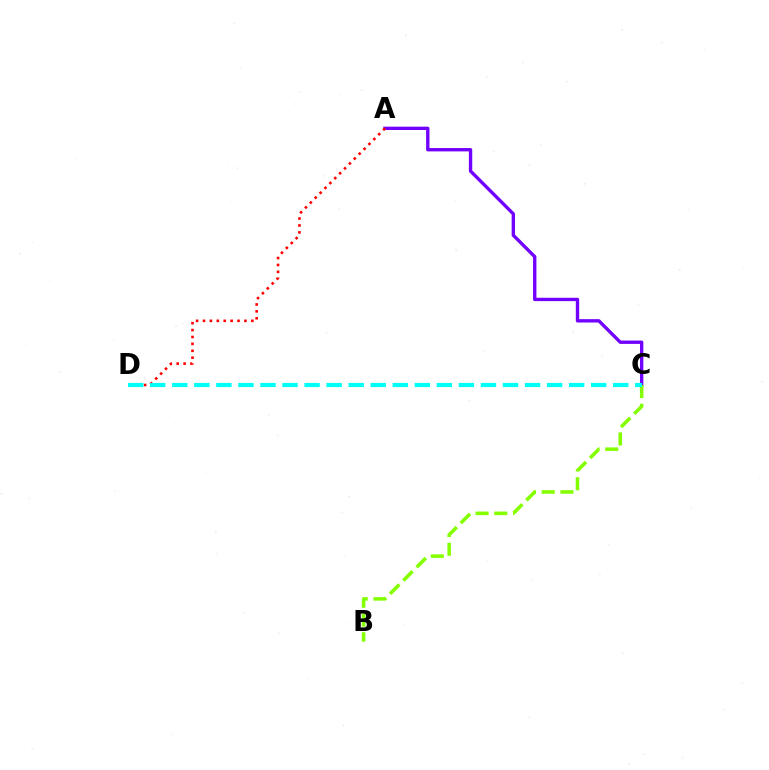{('A', 'C'): [{'color': '#7200ff', 'line_style': 'solid', 'thickness': 2.42}], ('A', 'D'): [{'color': '#ff0000', 'line_style': 'dotted', 'thickness': 1.88}], ('B', 'C'): [{'color': '#84ff00', 'line_style': 'dashed', 'thickness': 2.55}], ('C', 'D'): [{'color': '#00fff6', 'line_style': 'dashed', 'thickness': 3.0}]}